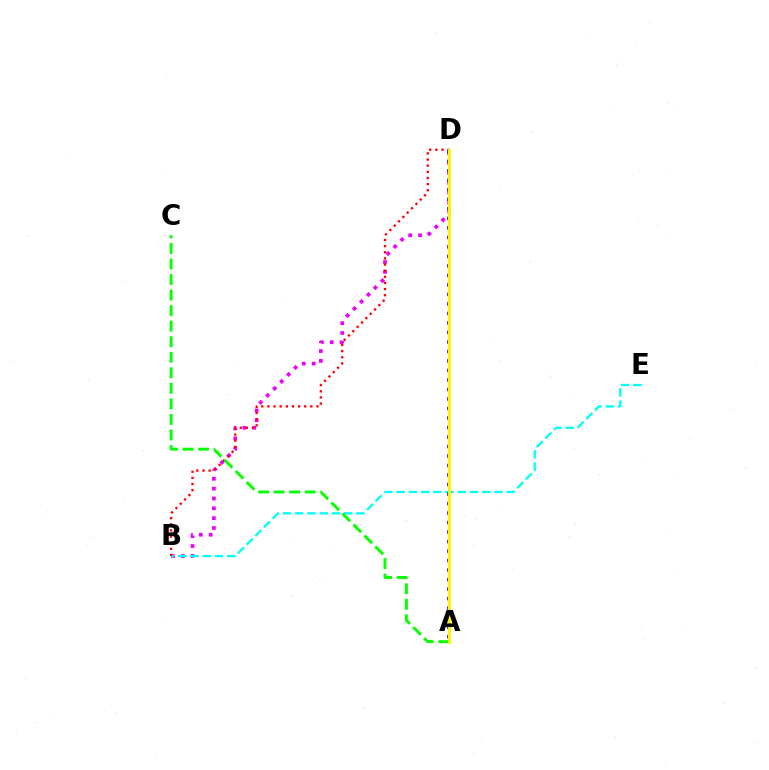{('B', 'D'): [{'color': '#ee00ff', 'line_style': 'dotted', 'thickness': 2.68}, {'color': '#ff0000', 'line_style': 'dotted', 'thickness': 1.67}], ('B', 'E'): [{'color': '#00fff6', 'line_style': 'dashed', 'thickness': 1.66}], ('A', 'D'): [{'color': '#0010ff', 'line_style': 'dotted', 'thickness': 2.58}, {'color': '#fcf500', 'line_style': 'solid', 'thickness': 2.13}], ('A', 'C'): [{'color': '#08ff00', 'line_style': 'dashed', 'thickness': 2.11}]}